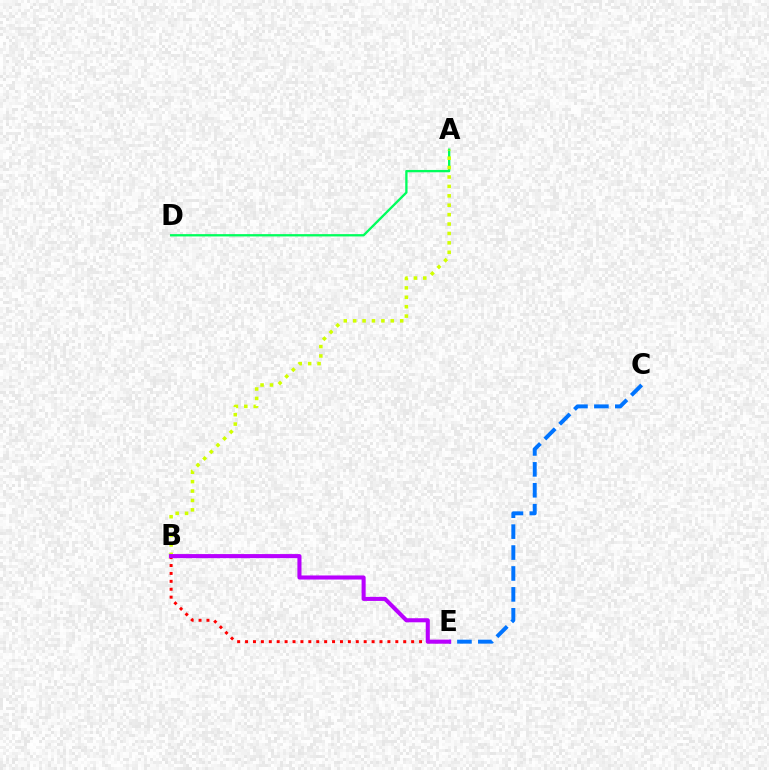{('A', 'D'): [{'color': '#00ff5c', 'line_style': 'solid', 'thickness': 1.67}], ('B', 'E'): [{'color': '#ff0000', 'line_style': 'dotted', 'thickness': 2.15}, {'color': '#b900ff', 'line_style': 'solid', 'thickness': 2.94}], ('A', 'B'): [{'color': '#d1ff00', 'line_style': 'dotted', 'thickness': 2.56}], ('C', 'E'): [{'color': '#0074ff', 'line_style': 'dashed', 'thickness': 2.84}]}